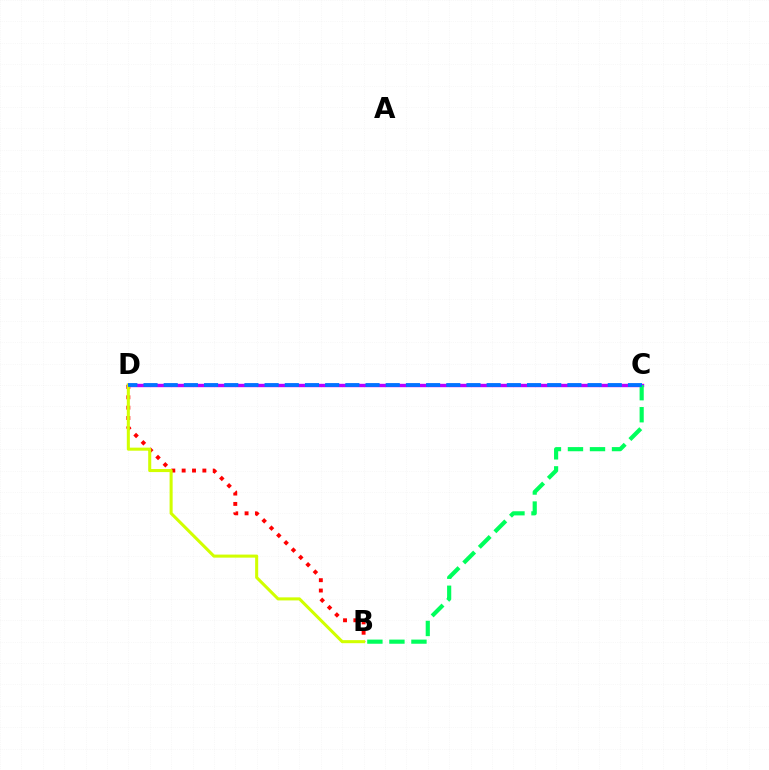{('C', 'D'): [{'color': '#b900ff', 'line_style': 'solid', 'thickness': 2.44}, {'color': '#0074ff', 'line_style': 'dashed', 'thickness': 2.74}], ('B', 'D'): [{'color': '#ff0000', 'line_style': 'dotted', 'thickness': 2.81}, {'color': '#d1ff00', 'line_style': 'solid', 'thickness': 2.2}], ('B', 'C'): [{'color': '#00ff5c', 'line_style': 'dashed', 'thickness': 2.99}]}